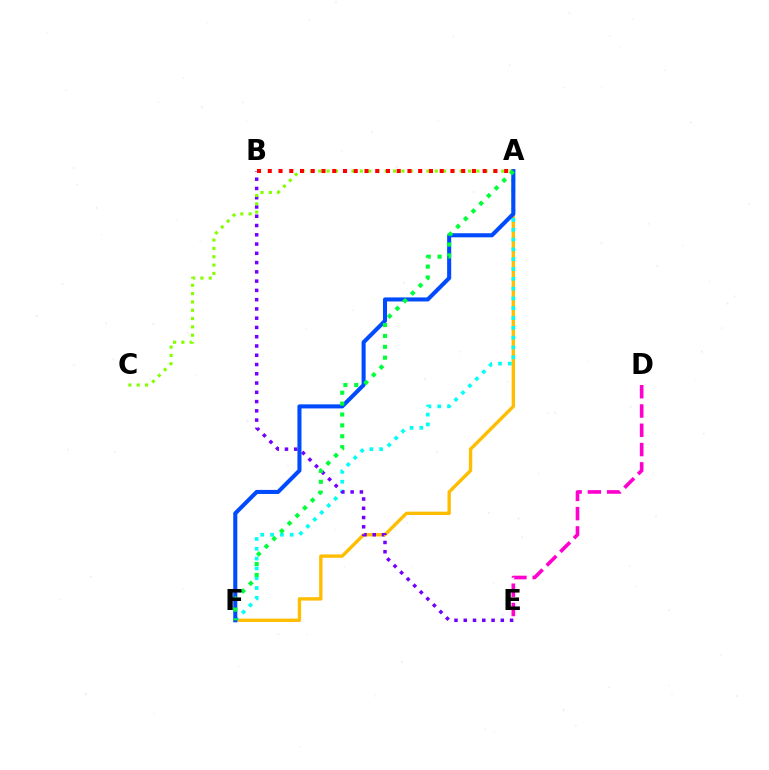{('A', 'F'): [{'color': '#ffbd00', 'line_style': 'solid', 'thickness': 2.42}, {'color': '#00fff6', 'line_style': 'dotted', 'thickness': 2.67}, {'color': '#004bff', 'line_style': 'solid', 'thickness': 2.92}, {'color': '#00ff39', 'line_style': 'dotted', 'thickness': 2.96}], ('B', 'E'): [{'color': '#7200ff', 'line_style': 'dotted', 'thickness': 2.52}], ('A', 'C'): [{'color': '#84ff00', 'line_style': 'dotted', 'thickness': 2.26}], ('D', 'E'): [{'color': '#ff00cf', 'line_style': 'dashed', 'thickness': 2.62}], ('A', 'B'): [{'color': '#ff0000', 'line_style': 'dotted', 'thickness': 2.92}]}